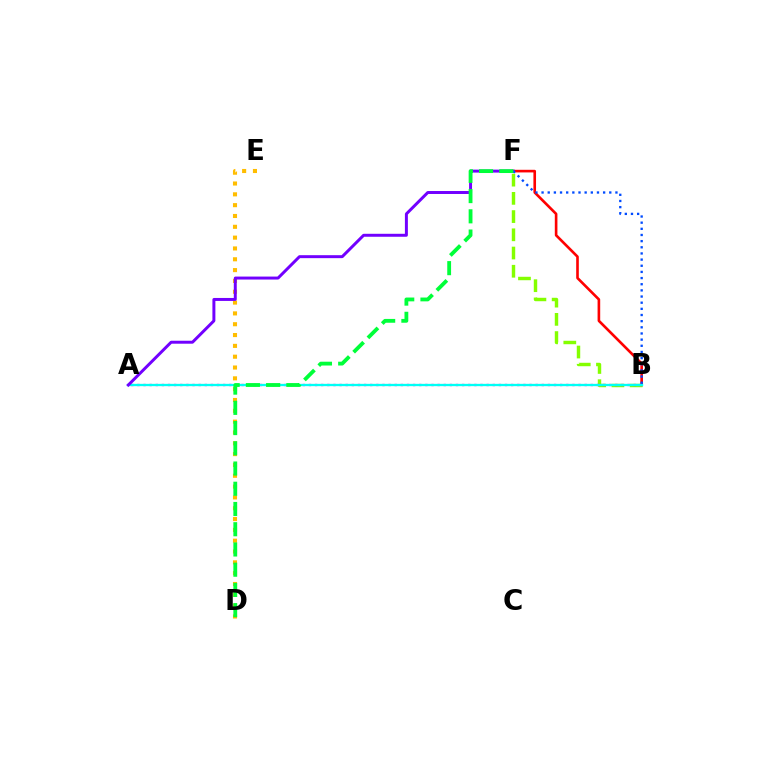{('B', 'F'): [{'color': '#ff0000', 'line_style': 'solid', 'thickness': 1.89}, {'color': '#84ff00', 'line_style': 'dashed', 'thickness': 2.48}, {'color': '#004bff', 'line_style': 'dotted', 'thickness': 1.67}], ('A', 'B'): [{'color': '#ff00cf', 'line_style': 'dotted', 'thickness': 1.66}, {'color': '#00fff6', 'line_style': 'solid', 'thickness': 1.66}], ('D', 'E'): [{'color': '#ffbd00', 'line_style': 'dotted', 'thickness': 2.94}], ('A', 'F'): [{'color': '#7200ff', 'line_style': 'solid', 'thickness': 2.14}], ('D', 'F'): [{'color': '#00ff39', 'line_style': 'dashed', 'thickness': 2.75}]}